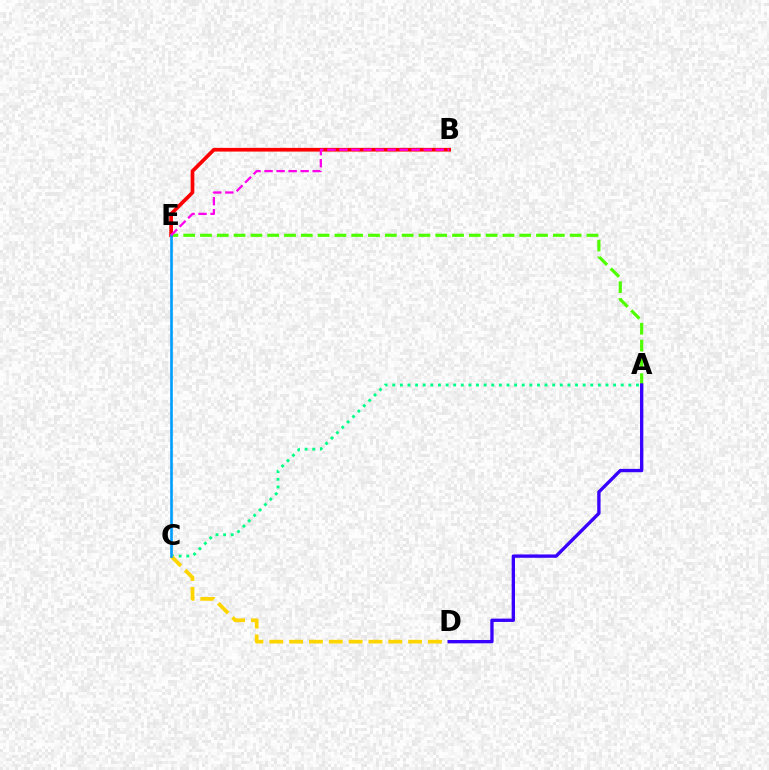{('A', 'C'): [{'color': '#00ff86', 'line_style': 'dotted', 'thickness': 2.07}], ('A', 'E'): [{'color': '#4fff00', 'line_style': 'dashed', 'thickness': 2.28}], ('B', 'E'): [{'color': '#ff0000', 'line_style': 'solid', 'thickness': 2.66}, {'color': '#ff00ed', 'line_style': 'dashed', 'thickness': 1.63}], ('C', 'D'): [{'color': '#ffd500', 'line_style': 'dashed', 'thickness': 2.7}], ('C', 'E'): [{'color': '#009eff', 'line_style': 'solid', 'thickness': 1.9}], ('A', 'D'): [{'color': '#3700ff', 'line_style': 'solid', 'thickness': 2.4}]}